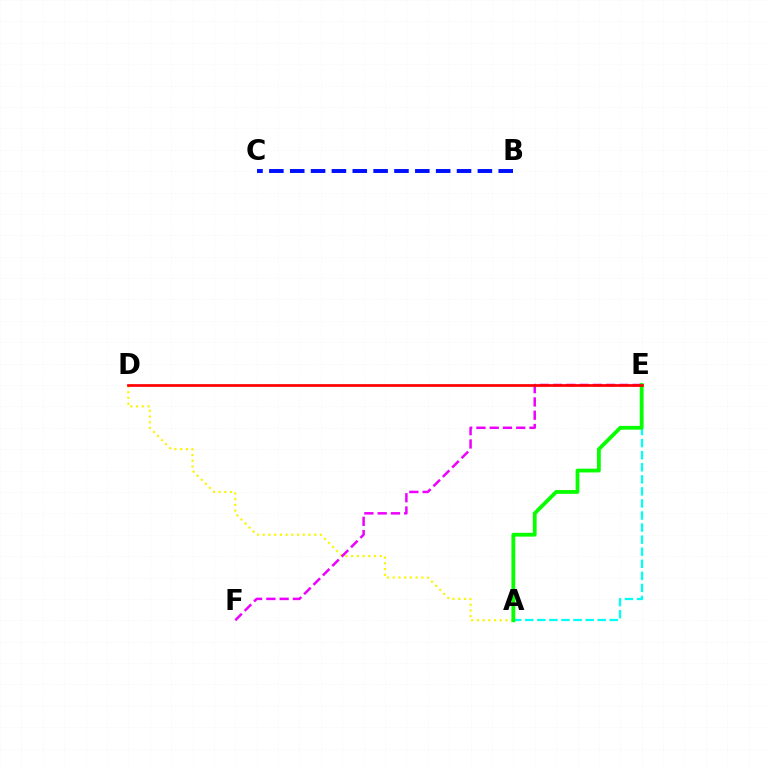{('B', 'C'): [{'color': '#0010ff', 'line_style': 'dashed', 'thickness': 2.83}], ('A', 'E'): [{'color': '#00fff6', 'line_style': 'dashed', 'thickness': 1.64}, {'color': '#08ff00', 'line_style': 'solid', 'thickness': 2.73}], ('A', 'D'): [{'color': '#fcf500', 'line_style': 'dotted', 'thickness': 1.55}], ('E', 'F'): [{'color': '#ee00ff', 'line_style': 'dashed', 'thickness': 1.8}], ('D', 'E'): [{'color': '#ff0000', 'line_style': 'solid', 'thickness': 1.95}]}